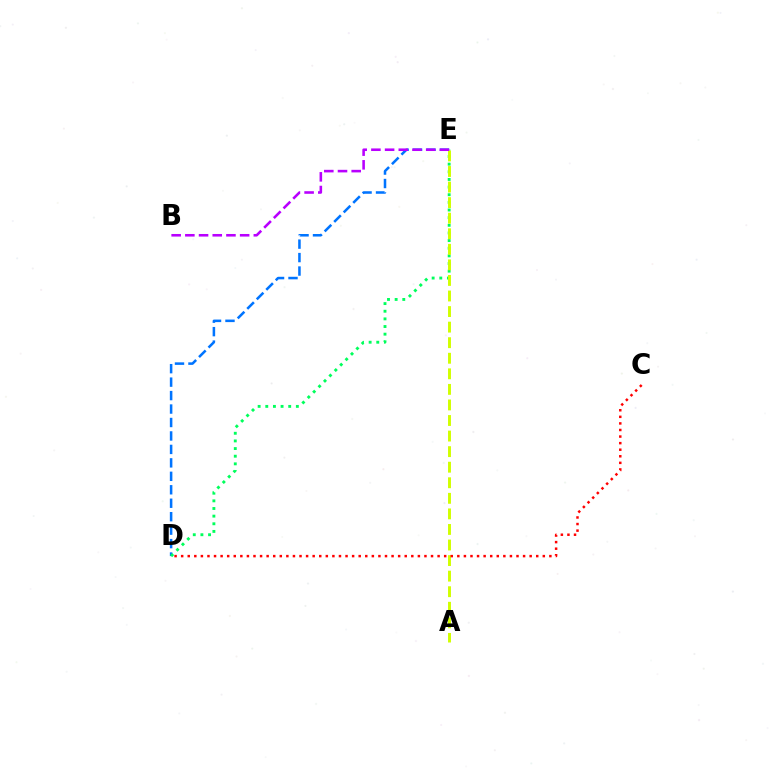{('D', 'E'): [{'color': '#0074ff', 'line_style': 'dashed', 'thickness': 1.83}, {'color': '#00ff5c', 'line_style': 'dotted', 'thickness': 2.08}], ('A', 'E'): [{'color': '#d1ff00', 'line_style': 'dashed', 'thickness': 2.11}], ('B', 'E'): [{'color': '#b900ff', 'line_style': 'dashed', 'thickness': 1.86}], ('C', 'D'): [{'color': '#ff0000', 'line_style': 'dotted', 'thickness': 1.79}]}